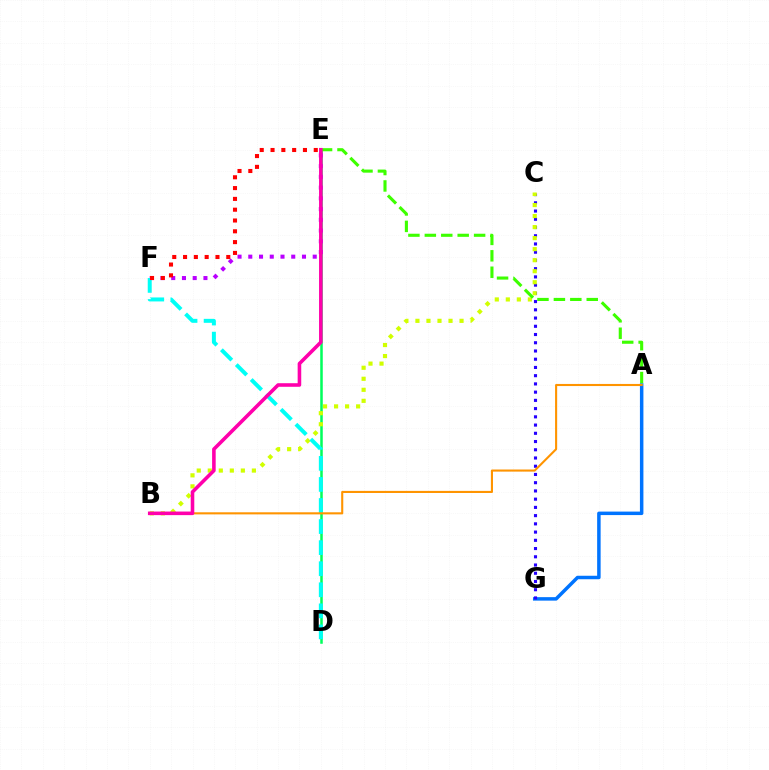{('D', 'E'): [{'color': '#00ff5c', 'line_style': 'solid', 'thickness': 1.82}], ('A', 'G'): [{'color': '#0074ff', 'line_style': 'solid', 'thickness': 2.51}], ('C', 'G'): [{'color': '#2500ff', 'line_style': 'dotted', 'thickness': 2.24}], ('B', 'C'): [{'color': '#d1ff00', 'line_style': 'dotted', 'thickness': 3.0}], ('A', 'E'): [{'color': '#3dff00', 'line_style': 'dashed', 'thickness': 2.23}], ('E', 'F'): [{'color': '#b900ff', 'line_style': 'dotted', 'thickness': 2.92}, {'color': '#ff0000', 'line_style': 'dotted', 'thickness': 2.94}], ('D', 'F'): [{'color': '#00fff6', 'line_style': 'dashed', 'thickness': 2.86}], ('A', 'B'): [{'color': '#ff9400', 'line_style': 'solid', 'thickness': 1.51}], ('B', 'E'): [{'color': '#ff00ac', 'line_style': 'solid', 'thickness': 2.58}]}